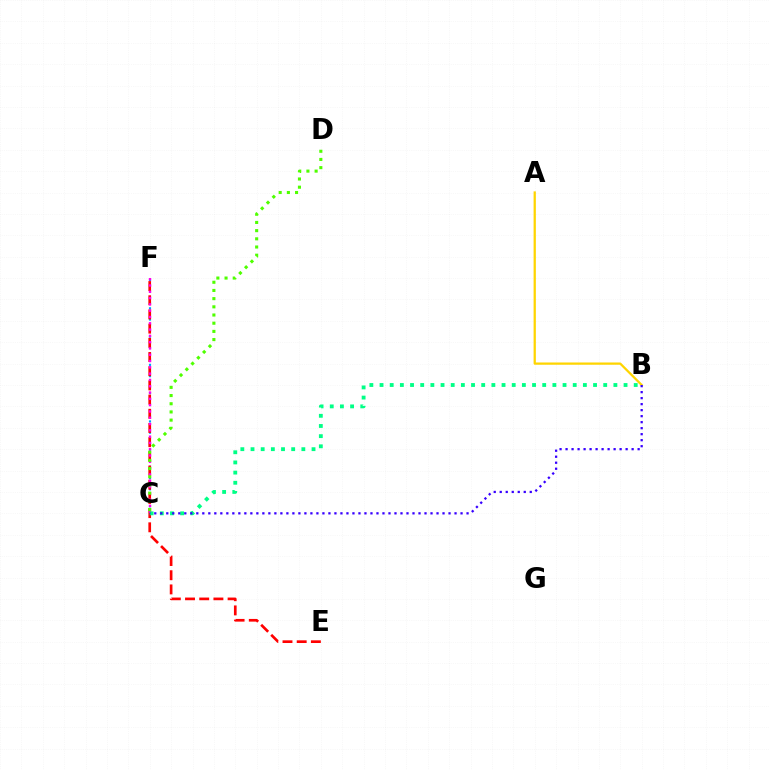{('A', 'B'): [{'color': '#ffd500', 'line_style': 'solid', 'thickness': 1.63}], ('C', 'F'): [{'color': '#009eff', 'line_style': 'dotted', 'thickness': 1.54}, {'color': '#ff00ed', 'line_style': 'dotted', 'thickness': 1.71}], ('E', 'F'): [{'color': '#ff0000', 'line_style': 'dashed', 'thickness': 1.93}], ('B', 'C'): [{'color': '#00ff86', 'line_style': 'dotted', 'thickness': 2.76}, {'color': '#3700ff', 'line_style': 'dotted', 'thickness': 1.63}], ('C', 'D'): [{'color': '#4fff00', 'line_style': 'dotted', 'thickness': 2.22}]}